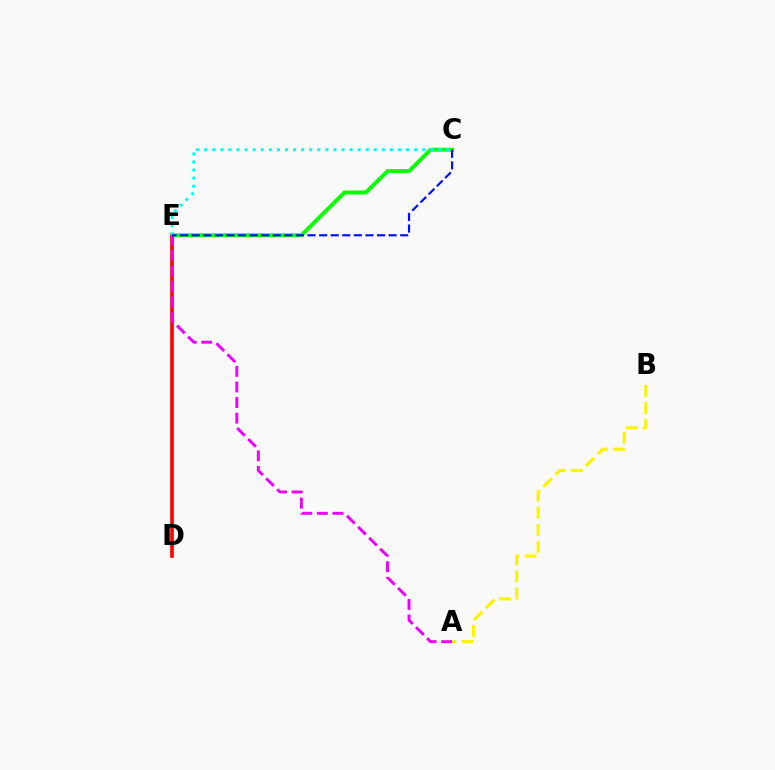{('C', 'E'): [{'color': '#08ff00', 'line_style': 'solid', 'thickness': 2.83}, {'color': '#00fff6', 'line_style': 'dotted', 'thickness': 2.19}, {'color': '#0010ff', 'line_style': 'dashed', 'thickness': 1.57}], ('D', 'E'): [{'color': '#ff0000', 'line_style': 'solid', 'thickness': 2.61}], ('A', 'E'): [{'color': '#ee00ff', 'line_style': 'dashed', 'thickness': 2.11}], ('A', 'B'): [{'color': '#fcf500', 'line_style': 'dashed', 'thickness': 2.31}]}